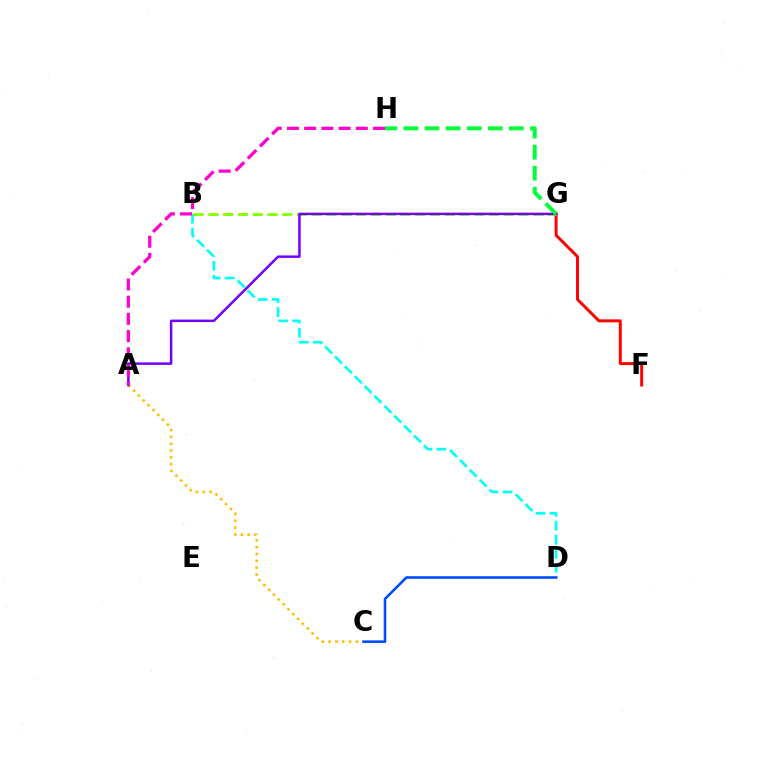{('F', 'G'): [{'color': '#ff0000', 'line_style': 'solid', 'thickness': 2.13}], ('A', 'C'): [{'color': '#ffbd00', 'line_style': 'dotted', 'thickness': 1.86}], ('B', 'D'): [{'color': '#00fff6', 'line_style': 'dashed', 'thickness': 1.9}], ('B', 'G'): [{'color': '#84ff00', 'line_style': 'dashed', 'thickness': 2.01}], ('A', 'G'): [{'color': '#7200ff', 'line_style': 'solid', 'thickness': 1.79}], ('G', 'H'): [{'color': '#00ff39', 'line_style': 'dashed', 'thickness': 2.86}], ('A', 'H'): [{'color': '#ff00cf', 'line_style': 'dashed', 'thickness': 2.34}], ('C', 'D'): [{'color': '#004bff', 'line_style': 'solid', 'thickness': 1.86}]}